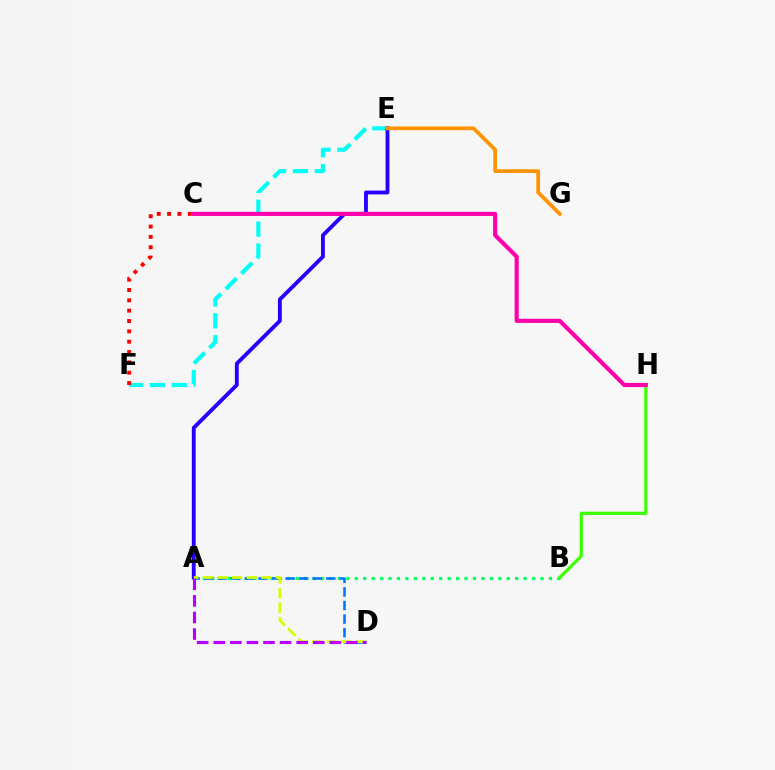{('A', 'B'): [{'color': '#00ff5c', 'line_style': 'dotted', 'thickness': 2.29}], ('E', 'F'): [{'color': '#00fff6', 'line_style': 'dashed', 'thickness': 2.98}], ('A', 'E'): [{'color': '#2500ff', 'line_style': 'solid', 'thickness': 2.77}], ('A', 'D'): [{'color': '#0074ff', 'line_style': 'dashed', 'thickness': 1.84}, {'color': '#d1ff00', 'line_style': 'dashed', 'thickness': 1.99}, {'color': '#b900ff', 'line_style': 'dashed', 'thickness': 2.25}], ('B', 'H'): [{'color': '#3dff00', 'line_style': 'solid', 'thickness': 2.32}], ('C', 'H'): [{'color': '#ff00ac', 'line_style': 'solid', 'thickness': 2.97}], ('C', 'F'): [{'color': '#ff0000', 'line_style': 'dotted', 'thickness': 2.81}], ('E', 'G'): [{'color': '#ff9400', 'line_style': 'solid', 'thickness': 2.69}]}